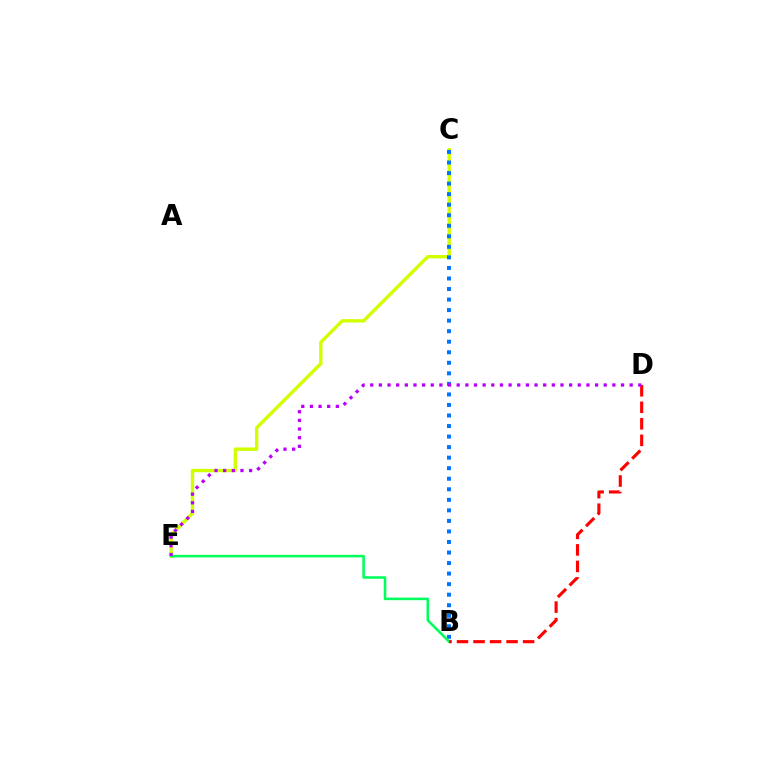{('C', 'E'): [{'color': '#d1ff00', 'line_style': 'solid', 'thickness': 2.44}], ('B', 'C'): [{'color': '#0074ff', 'line_style': 'dotted', 'thickness': 2.86}], ('B', 'E'): [{'color': '#00ff5c', 'line_style': 'solid', 'thickness': 1.84}], ('B', 'D'): [{'color': '#ff0000', 'line_style': 'dashed', 'thickness': 2.24}], ('D', 'E'): [{'color': '#b900ff', 'line_style': 'dotted', 'thickness': 2.35}]}